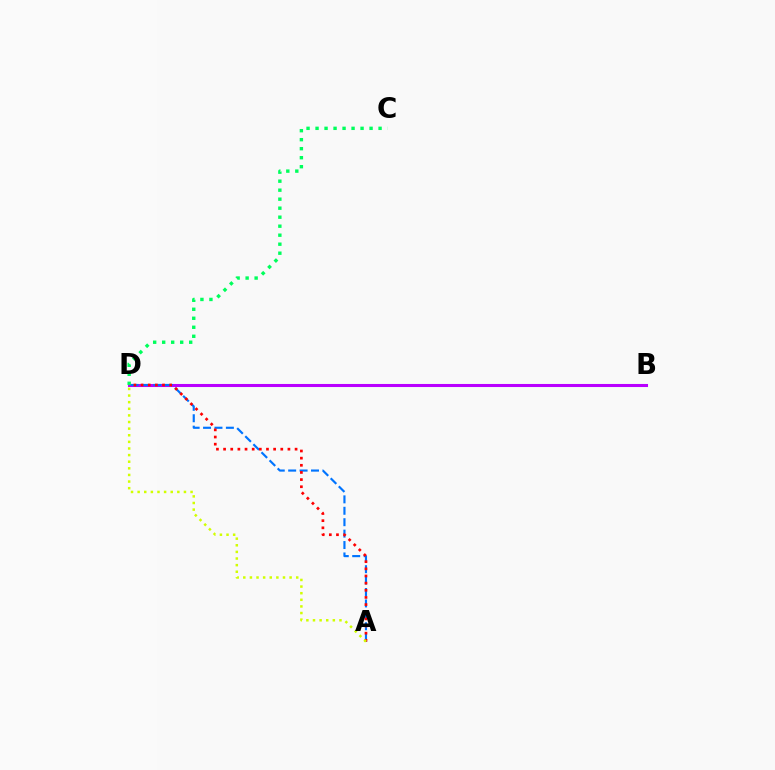{('B', 'D'): [{'color': '#b900ff', 'line_style': 'solid', 'thickness': 2.21}], ('A', 'D'): [{'color': '#0074ff', 'line_style': 'dashed', 'thickness': 1.55}, {'color': '#ff0000', 'line_style': 'dotted', 'thickness': 1.94}, {'color': '#d1ff00', 'line_style': 'dotted', 'thickness': 1.8}], ('C', 'D'): [{'color': '#00ff5c', 'line_style': 'dotted', 'thickness': 2.45}]}